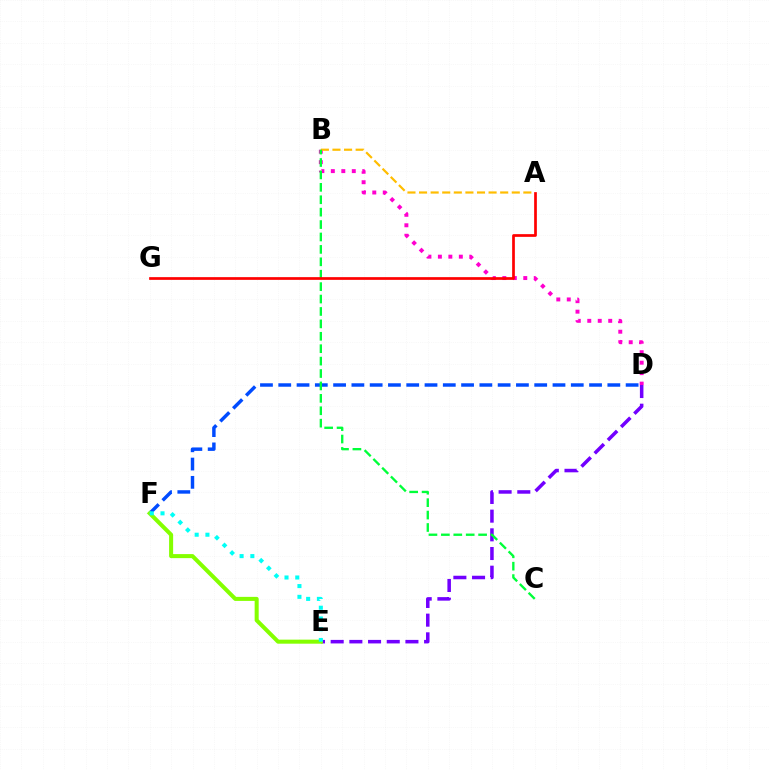{('D', 'E'): [{'color': '#7200ff', 'line_style': 'dashed', 'thickness': 2.54}], ('B', 'D'): [{'color': '#ff00cf', 'line_style': 'dotted', 'thickness': 2.85}], ('D', 'F'): [{'color': '#004bff', 'line_style': 'dashed', 'thickness': 2.48}], ('E', 'F'): [{'color': '#84ff00', 'line_style': 'solid', 'thickness': 2.9}, {'color': '#00fff6', 'line_style': 'dotted', 'thickness': 2.92}], ('A', 'B'): [{'color': '#ffbd00', 'line_style': 'dashed', 'thickness': 1.57}], ('B', 'C'): [{'color': '#00ff39', 'line_style': 'dashed', 'thickness': 1.69}], ('A', 'G'): [{'color': '#ff0000', 'line_style': 'solid', 'thickness': 1.95}]}